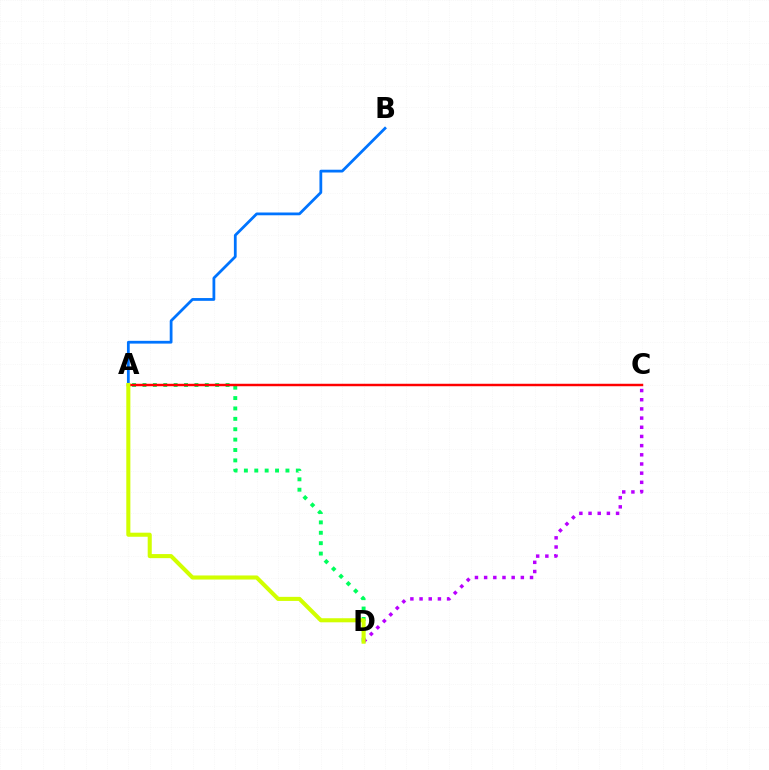{('A', 'B'): [{'color': '#0074ff', 'line_style': 'solid', 'thickness': 2.0}], ('A', 'D'): [{'color': '#00ff5c', 'line_style': 'dotted', 'thickness': 2.82}, {'color': '#d1ff00', 'line_style': 'solid', 'thickness': 2.93}], ('A', 'C'): [{'color': '#ff0000', 'line_style': 'solid', 'thickness': 1.77}], ('C', 'D'): [{'color': '#b900ff', 'line_style': 'dotted', 'thickness': 2.49}]}